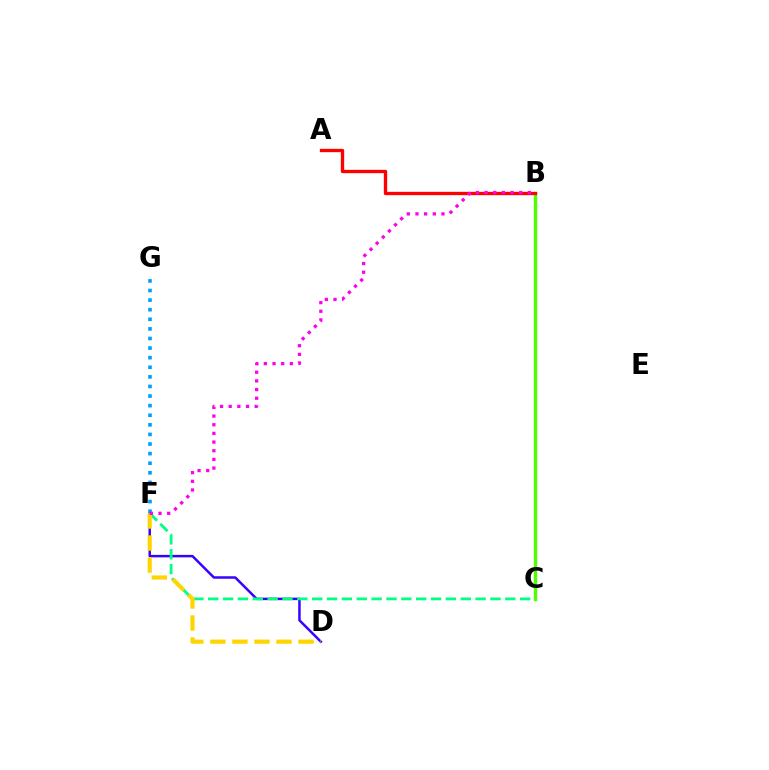{('D', 'F'): [{'color': '#3700ff', 'line_style': 'solid', 'thickness': 1.78}, {'color': '#ffd500', 'line_style': 'dashed', 'thickness': 2.99}], ('B', 'C'): [{'color': '#4fff00', 'line_style': 'solid', 'thickness': 2.44}], ('C', 'F'): [{'color': '#00ff86', 'line_style': 'dashed', 'thickness': 2.02}], ('F', 'G'): [{'color': '#009eff', 'line_style': 'dotted', 'thickness': 2.61}], ('A', 'B'): [{'color': '#ff0000', 'line_style': 'solid', 'thickness': 2.39}], ('B', 'F'): [{'color': '#ff00ed', 'line_style': 'dotted', 'thickness': 2.35}]}